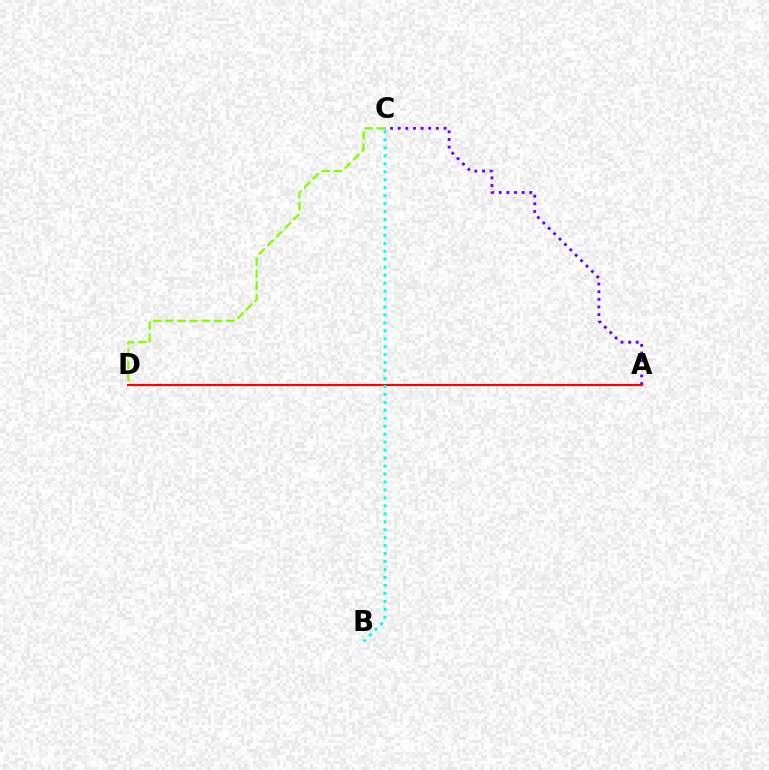{('A', 'C'): [{'color': '#7200ff', 'line_style': 'dotted', 'thickness': 2.07}], ('C', 'D'): [{'color': '#84ff00', 'line_style': 'dashed', 'thickness': 1.66}], ('A', 'D'): [{'color': '#ff0000', 'line_style': 'solid', 'thickness': 1.54}], ('B', 'C'): [{'color': '#00fff6', 'line_style': 'dotted', 'thickness': 2.16}]}